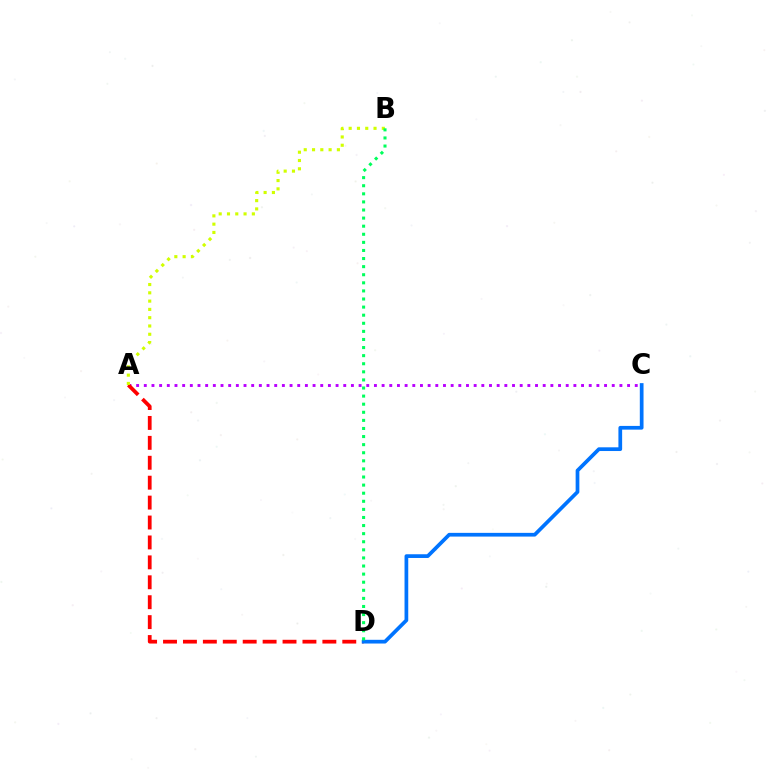{('A', 'C'): [{'color': '#b900ff', 'line_style': 'dotted', 'thickness': 2.08}], ('A', 'D'): [{'color': '#ff0000', 'line_style': 'dashed', 'thickness': 2.71}], ('C', 'D'): [{'color': '#0074ff', 'line_style': 'solid', 'thickness': 2.68}], ('A', 'B'): [{'color': '#d1ff00', 'line_style': 'dotted', 'thickness': 2.25}], ('B', 'D'): [{'color': '#00ff5c', 'line_style': 'dotted', 'thickness': 2.2}]}